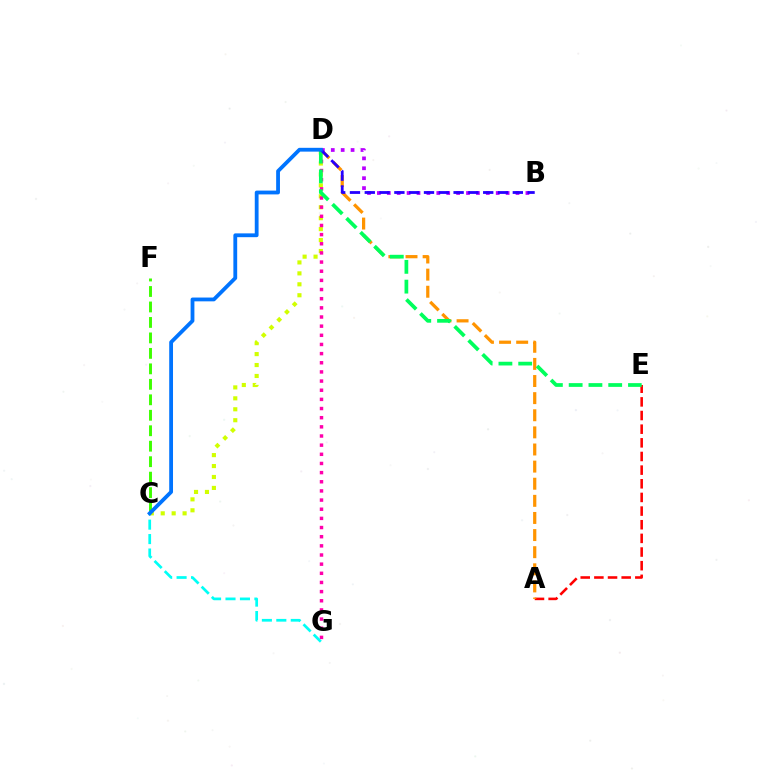{('A', 'E'): [{'color': '#ff0000', 'line_style': 'dashed', 'thickness': 1.85}], ('C', 'D'): [{'color': '#d1ff00', 'line_style': 'dotted', 'thickness': 2.97}, {'color': '#0074ff', 'line_style': 'solid', 'thickness': 2.74}], ('D', 'G'): [{'color': '#ff00ac', 'line_style': 'dotted', 'thickness': 2.49}], ('A', 'D'): [{'color': '#ff9400', 'line_style': 'dashed', 'thickness': 2.33}], ('B', 'D'): [{'color': '#b900ff', 'line_style': 'dotted', 'thickness': 2.69}, {'color': '#2500ff', 'line_style': 'dashed', 'thickness': 2.01}], ('C', 'G'): [{'color': '#00fff6', 'line_style': 'dashed', 'thickness': 1.96}], ('D', 'E'): [{'color': '#00ff5c', 'line_style': 'dashed', 'thickness': 2.69}], ('C', 'F'): [{'color': '#3dff00', 'line_style': 'dashed', 'thickness': 2.1}]}